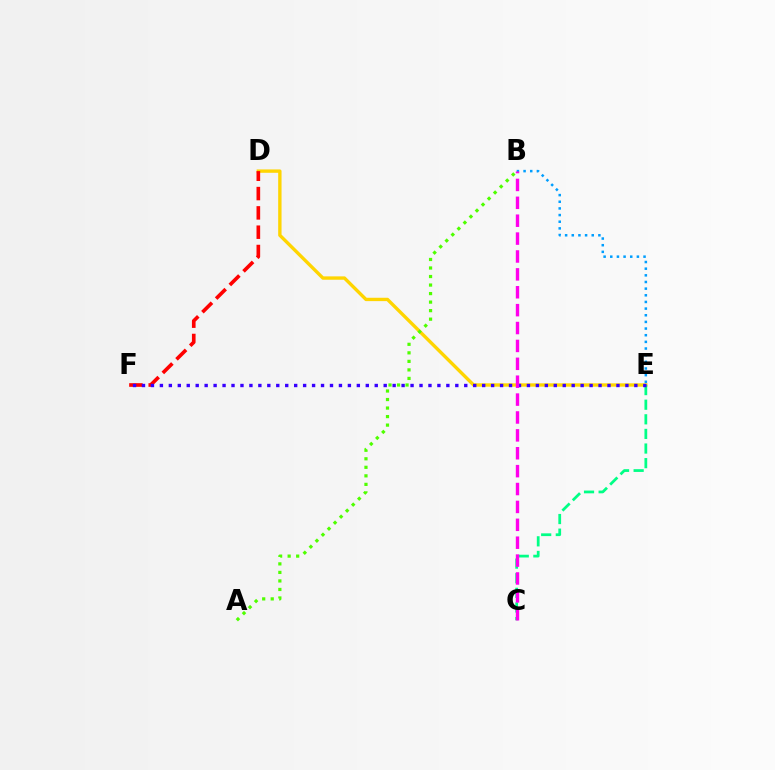{('D', 'E'): [{'color': '#ffd500', 'line_style': 'solid', 'thickness': 2.42}], ('D', 'F'): [{'color': '#ff0000', 'line_style': 'dashed', 'thickness': 2.62}], ('C', 'E'): [{'color': '#00ff86', 'line_style': 'dashed', 'thickness': 1.98}], ('B', 'E'): [{'color': '#009eff', 'line_style': 'dotted', 'thickness': 1.81}], ('E', 'F'): [{'color': '#3700ff', 'line_style': 'dotted', 'thickness': 2.43}], ('A', 'B'): [{'color': '#4fff00', 'line_style': 'dotted', 'thickness': 2.32}], ('B', 'C'): [{'color': '#ff00ed', 'line_style': 'dashed', 'thickness': 2.43}]}